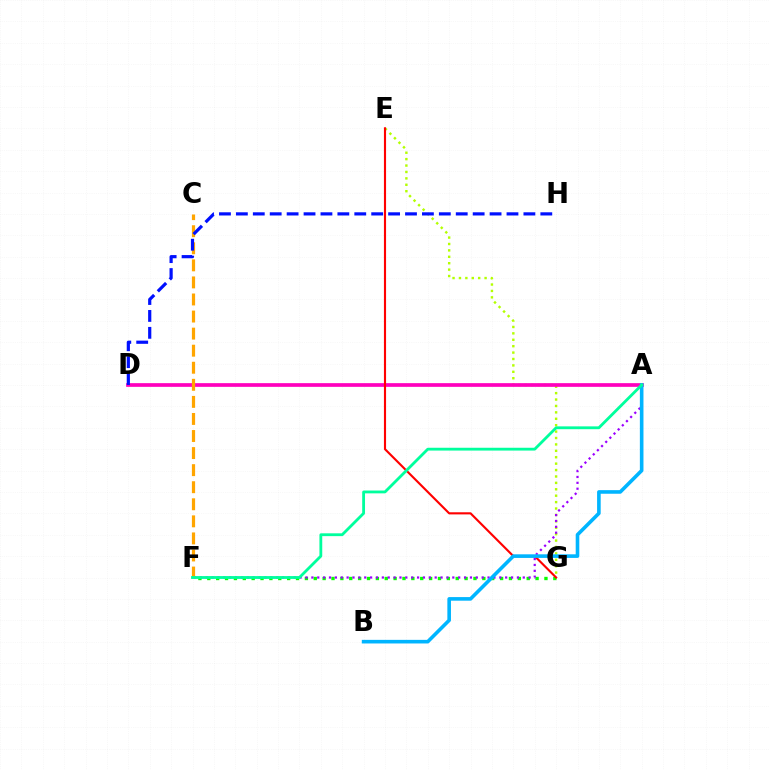{('E', 'G'): [{'color': '#b3ff00', 'line_style': 'dotted', 'thickness': 1.74}, {'color': '#ff0000', 'line_style': 'solid', 'thickness': 1.53}], ('A', 'D'): [{'color': '#ff00bd', 'line_style': 'solid', 'thickness': 2.66}], ('F', 'G'): [{'color': '#08ff00', 'line_style': 'dotted', 'thickness': 2.41}], ('A', 'F'): [{'color': '#9b00ff', 'line_style': 'dotted', 'thickness': 1.6}, {'color': '#00ff9d', 'line_style': 'solid', 'thickness': 2.03}], ('C', 'F'): [{'color': '#ffa500', 'line_style': 'dashed', 'thickness': 2.32}], ('A', 'B'): [{'color': '#00b5ff', 'line_style': 'solid', 'thickness': 2.59}], ('D', 'H'): [{'color': '#0010ff', 'line_style': 'dashed', 'thickness': 2.3}]}